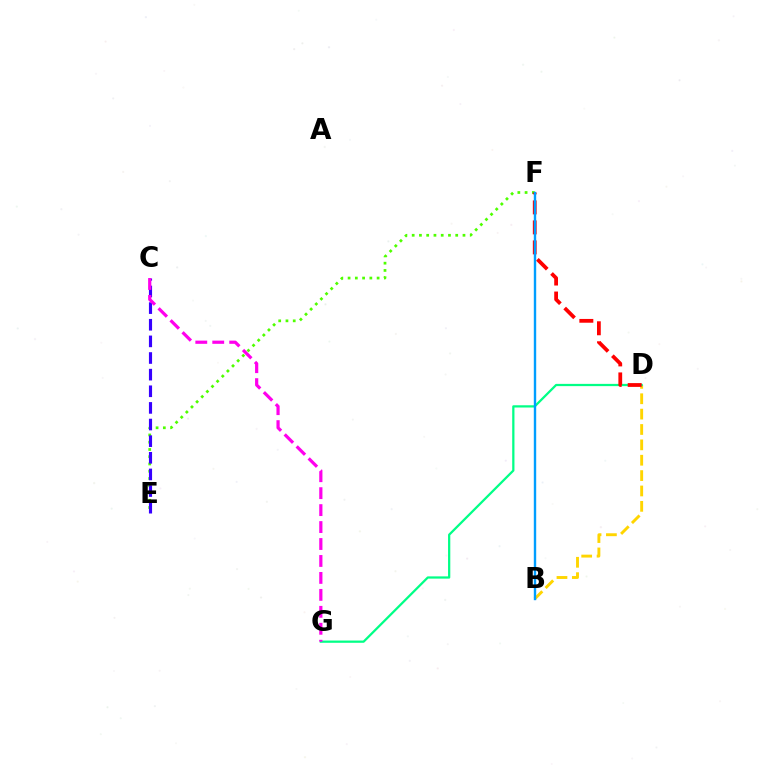{('E', 'F'): [{'color': '#4fff00', 'line_style': 'dotted', 'thickness': 1.97}], ('B', 'D'): [{'color': '#ffd500', 'line_style': 'dashed', 'thickness': 2.09}], ('C', 'E'): [{'color': '#3700ff', 'line_style': 'dashed', 'thickness': 2.26}], ('D', 'G'): [{'color': '#00ff86', 'line_style': 'solid', 'thickness': 1.62}], ('D', 'F'): [{'color': '#ff0000', 'line_style': 'dashed', 'thickness': 2.72}], ('C', 'G'): [{'color': '#ff00ed', 'line_style': 'dashed', 'thickness': 2.3}], ('B', 'F'): [{'color': '#009eff', 'line_style': 'solid', 'thickness': 1.73}]}